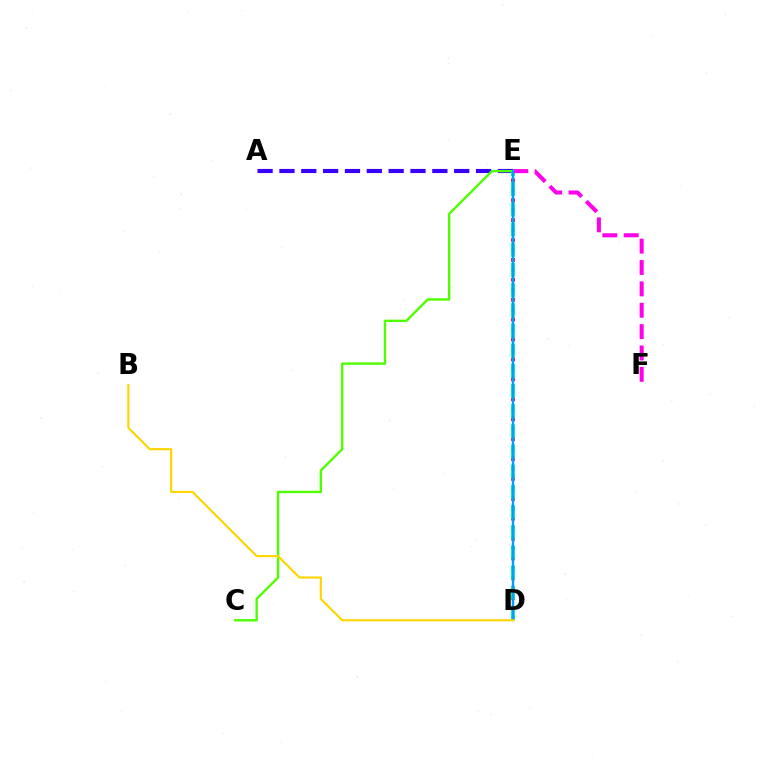{('A', 'E'): [{'color': '#3700ff', 'line_style': 'dashed', 'thickness': 2.97}], ('D', 'E'): [{'color': '#ff0000', 'line_style': 'dotted', 'thickness': 2.7}, {'color': '#00ff86', 'line_style': 'dashed', 'thickness': 2.74}, {'color': '#009eff', 'line_style': 'solid', 'thickness': 1.72}], ('C', 'E'): [{'color': '#4fff00', 'line_style': 'solid', 'thickness': 1.71}], ('E', 'F'): [{'color': '#ff00ed', 'line_style': 'dashed', 'thickness': 2.9}], ('B', 'D'): [{'color': '#ffd500', 'line_style': 'solid', 'thickness': 1.54}]}